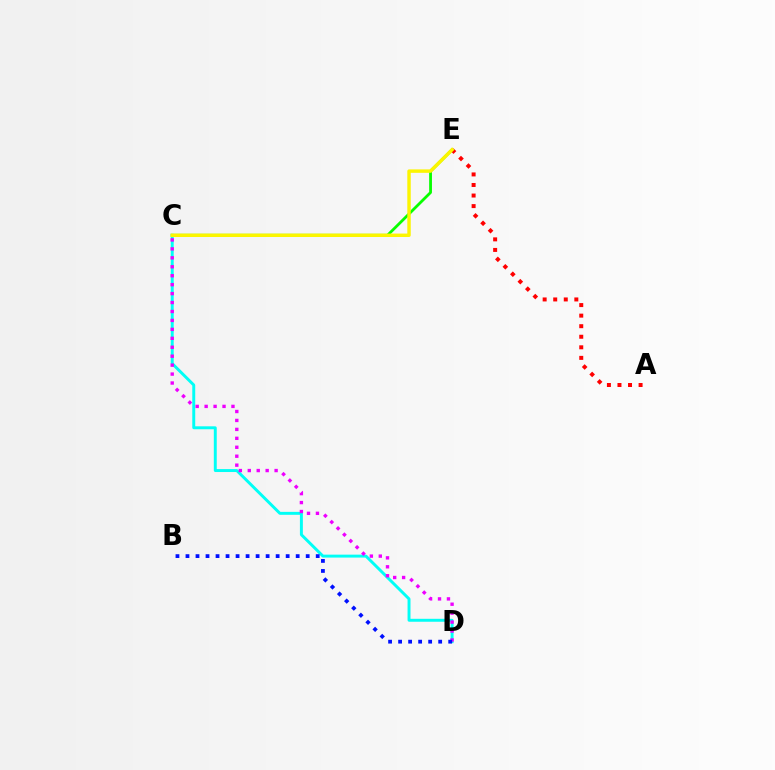{('C', 'E'): [{'color': '#08ff00', 'line_style': 'solid', 'thickness': 2.01}, {'color': '#fcf500', 'line_style': 'solid', 'thickness': 2.47}], ('C', 'D'): [{'color': '#00fff6', 'line_style': 'solid', 'thickness': 2.12}, {'color': '#ee00ff', 'line_style': 'dotted', 'thickness': 2.43}], ('A', 'E'): [{'color': '#ff0000', 'line_style': 'dotted', 'thickness': 2.87}], ('B', 'D'): [{'color': '#0010ff', 'line_style': 'dotted', 'thickness': 2.72}]}